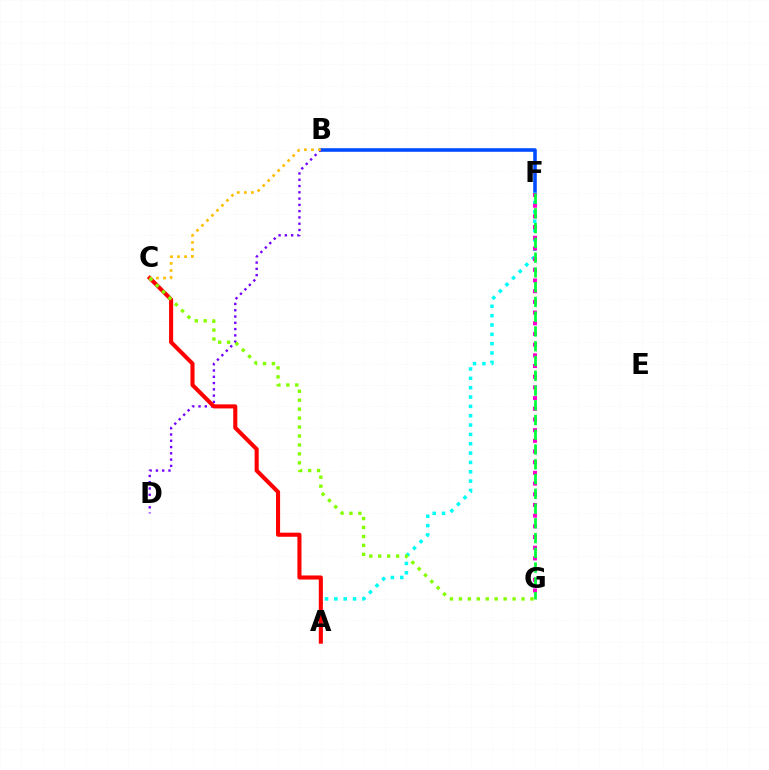{('B', 'F'): [{'color': '#004bff', 'line_style': 'solid', 'thickness': 2.57}], ('B', 'D'): [{'color': '#7200ff', 'line_style': 'dotted', 'thickness': 1.71}], ('A', 'F'): [{'color': '#00fff6', 'line_style': 'dotted', 'thickness': 2.54}], ('A', 'C'): [{'color': '#ff0000', 'line_style': 'solid', 'thickness': 2.94}], ('B', 'C'): [{'color': '#ffbd00', 'line_style': 'dotted', 'thickness': 1.92}], ('F', 'G'): [{'color': '#ff00cf', 'line_style': 'dotted', 'thickness': 2.9}, {'color': '#00ff39', 'line_style': 'dashed', 'thickness': 2.0}], ('C', 'G'): [{'color': '#84ff00', 'line_style': 'dotted', 'thickness': 2.43}]}